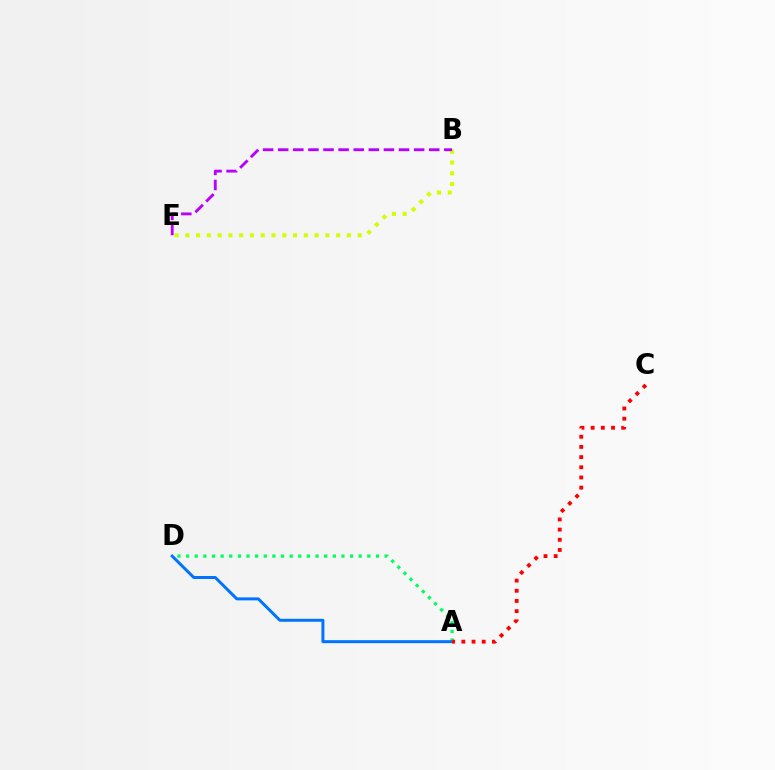{('B', 'E'): [{'color': '#d1ff00', 'line_style': 'dotted', 'thickness': 2.93}, {'color': '#b900ff', 'line_style': 'dashed', 'thickness': 2.05}], ('A', 'D'): [{'color': '#00ff5c', 'line_style': 'dotted', 'thickness': 2.34}, {'color': '#0074ff', 'line_style': 'solid', 'thickness': 2.15}], ('A', 'C'): [{'color': '#ff0000', 'line_style': 'dotted', 'thickness': 2.77}]}